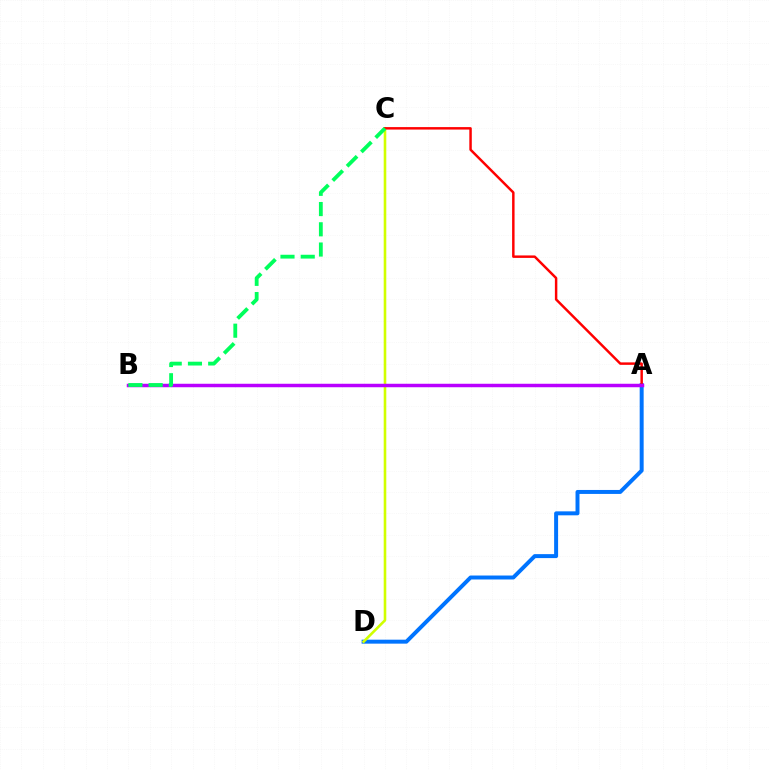{('A', 'D'): [{'color': '#0074ff', 'line_style': 'solid', 'thickness': 2.85}], ('C', 'D'): [{'color': '#d1ff00', 'line_style': 'solid', 'thickness': 1.87}], ('A', 'C'): [{'color': '#ff0000', 'line_style': 'solid', 'thickness': 1.78}], ('A', 'B'): [{'color': '#b900ff', 'line_style': 'solid', 'thickness': 2.5}], ('B', 'C'): [{'color': '#00ff5c', 'line_style': 'dashed', 'thickness': 2.75}]}